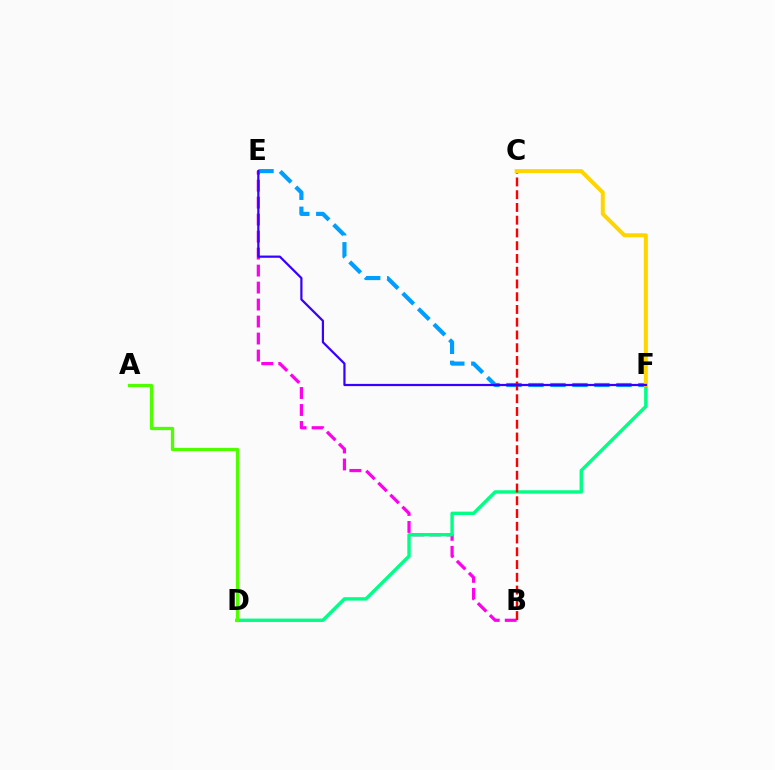{('B', 'E'): [{'color': '#ff00ed', 'line_style': 'dashed', 'thickness': 2.31}], ('E', 'F'): [{'color': '#009eff', 'line_style': 'dashed', 'thickness': 2.99}, {'color': '#3700ff', 'line_style': 'solid', 'thickness': 1.6}], ('D', 'F'): [{'color': '#00ff86', 'line_style': 'solid', 'thickness': 2.44}], ('B', 'C'): [{'color': '#ff0000', 'line_style': 'dashed', 'thickness': 1.73}], ('C', 'F'): [{'color': '#ffd500', 'line_style': 'solid', 'thickness': 2.87}], ('A', 'D'): [{'color': '#4fff00', 'line_style': 'solid', 'thickness': 2.36}]}